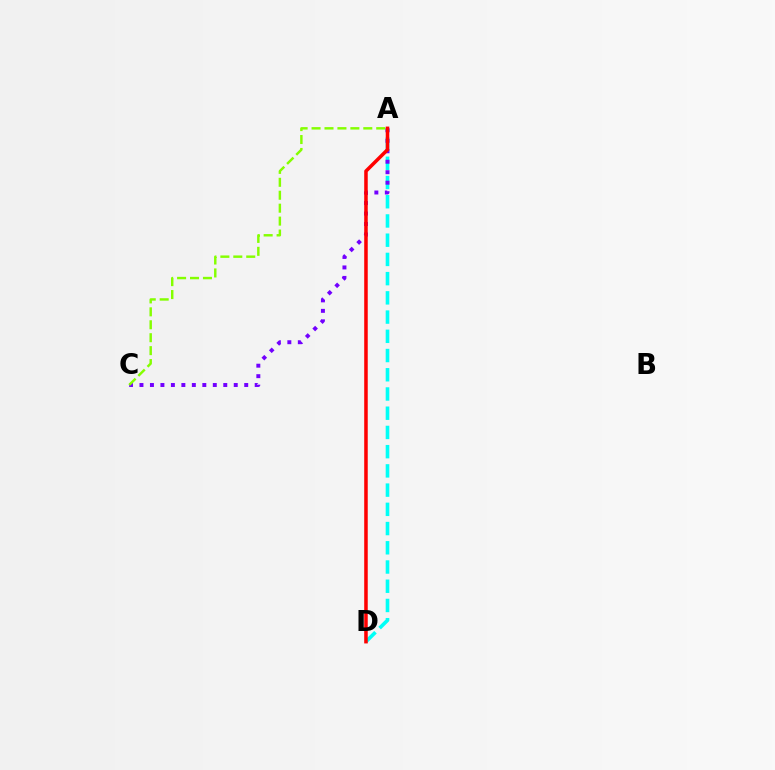{('A', 'D'): [{'color': '#00fff6', 'line_style': 'dashed', 'thickness': 2.61}, {'color': '#ff0000', 'line_style': 'solid', 'thickness': 2.54}], ('A', 'C'): [{'color': '#7200ff', 'line_style': 'dotted', 'thickness': 2.85}, {'color': '#84ff00', 'line_style': 'dashed', 'thickness': 1.76}]}